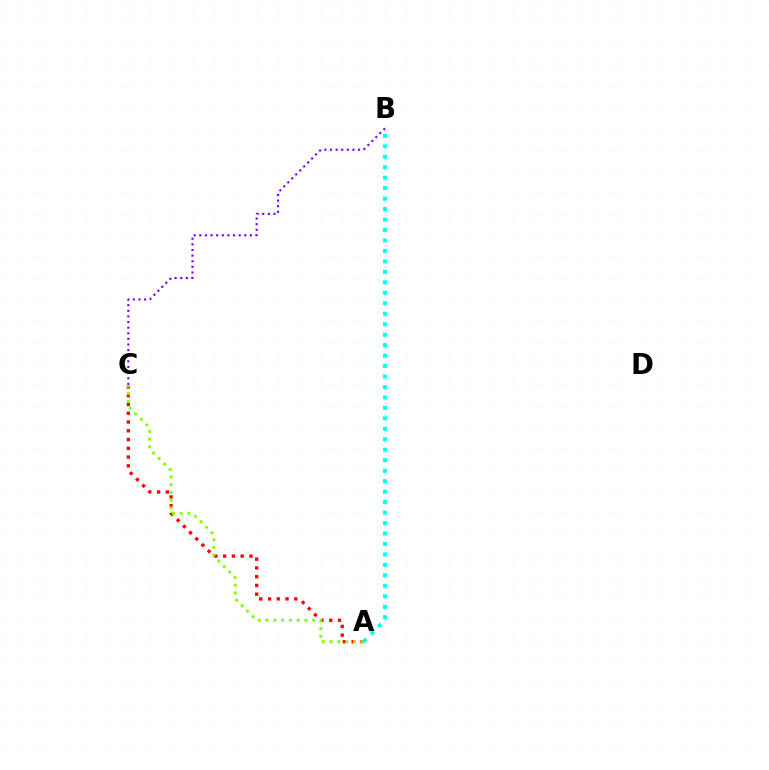{('A', 'B'): [{'color': '#00fff6', 'line_style': 'dotted', 'thickness': 2.84}], ('A', 'C'): [{'color': '#ff0000', 'line_style': 'dotted', 'thickness': 2.38}, {'color': '#84ff00', 'line_style': 'dotted', 'thickness': 2.11}], ('B', 'C'): [{'color': '#7200ff', 'line_style': 'dotted', 'thickness': 1.53}]}